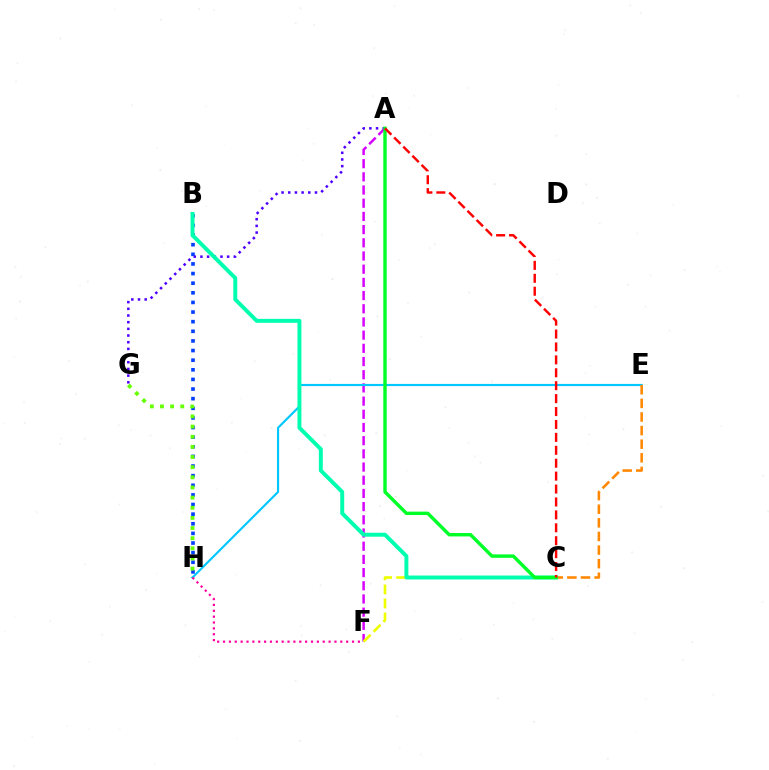{('A', 'F'): [{'color': '#d600ff', 'line_style': 'dashed', 'thickness': 1.79}], ('C', 'F'): [{'color': '#eeff00', 'line_style': 'dashed', 'thickness': 1.91}], ('B', 'H'): [{'color': '#003fff', 'line_style': 'dotted', 'thickness': 2.61}], ('G', 'H'): [{'color': '#66ff00', 'line_style': 'dotted', 'thickness': 2.76}], ('A', 'G'): [{'color': '#4f00ff', 'line_style': 'dotted', 'thickness': 1.81}], ('E', 'H'): [{'color': '#00c7ff', 'line_style': 'solid', 'thickness': 1.55}], ('F', 'H'): [{'color': '#ff00a0', 'line_style': 'dotted', 'thickness': 1.59}], ('B', 'C'): [{'color': '#00ffaf', 'line_style': 'solid', 'thickness': 2.84}], ('C', 'E'): [{'color': '#ff8800', 'line_style': 'dashed', 'thickness': 1.85}], ('A', 'C'): [{'color': '#00ff27', 'line_style': 'solid', 'thickness': 2.45}, {'color': '#ff0000', 'line_style': 'dashed', 'thickness': 1.75}]}